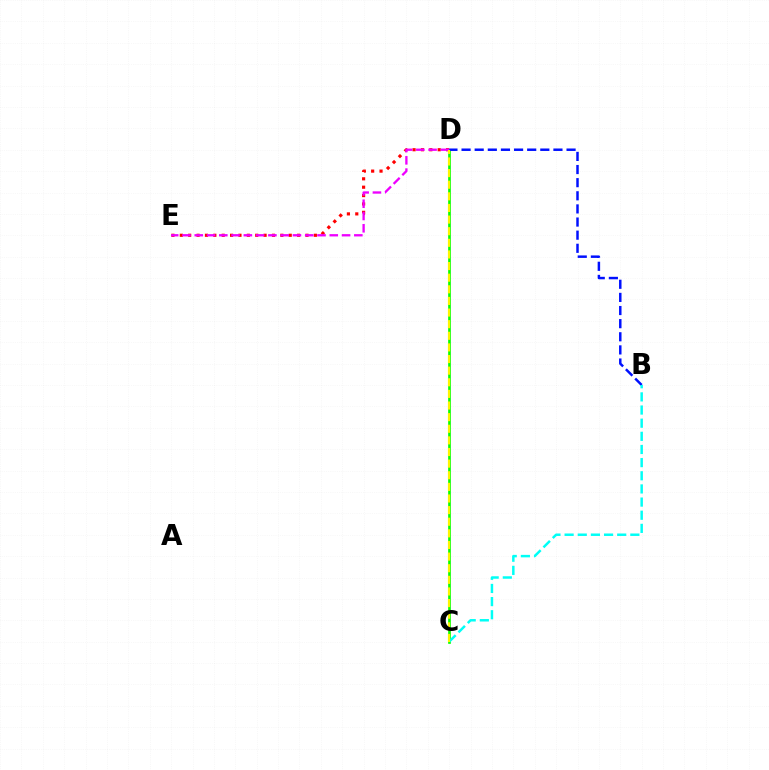{('D', 'E'): [{'color': '#ff0000', 'line_style': 'dotted', 'thickness': 2.28}, {'color': '#ee00ff', 'line_style': 'dashed', 'thickness': 1.67}], ('C', 'D'): [{'color': '#08ff00', 'line_style': 'solid', 'thickness': 1.92}, {'color': '#fcf500', 'line_style': 'dashed', 'thickness': 1.58}], ('B', 'D'): [{'color': '#0010ff', 'line_style': 'dashed', 'thickness': 1.78}], ('B', 'C'): [{'color': '#00fff6', 'line_style': 'dashed', 'thickness': 1.79}]}